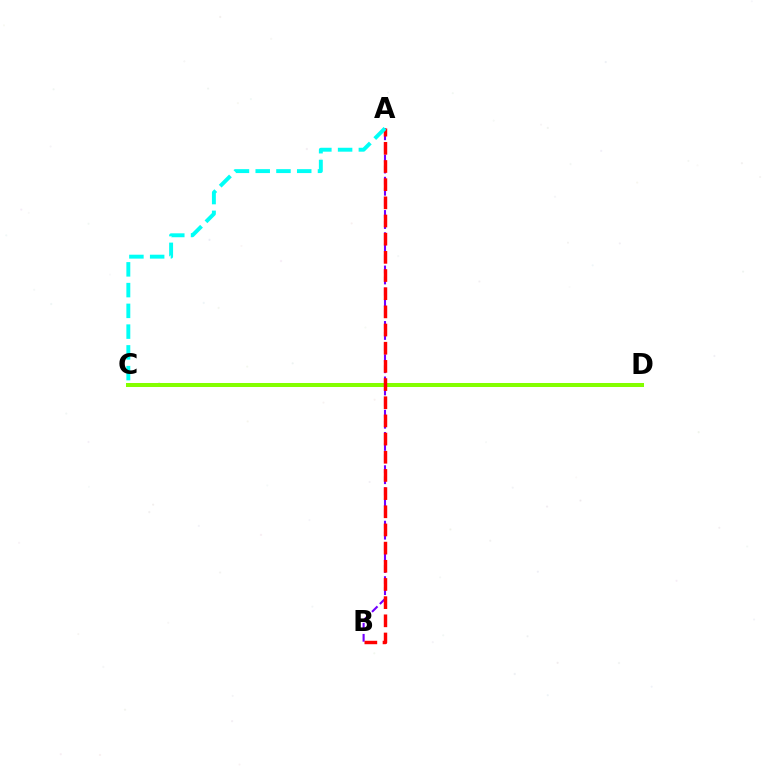{('C', 'D'): [{'color': '#84ff00', 'line_style': 'solid', 'thickness': 2.88}], ('A', 'B'): [{'color': '#7200ff', 'line_style': 'dashed', 'thickness': 1.51}, {'color': '#ff0000', 'line_style': 'dashed', 'thickness': 2.47}], ('A', 'C'): [{'color': '#00fff6', 'line_style': 'dashed', 'thickness': 2.82}]}